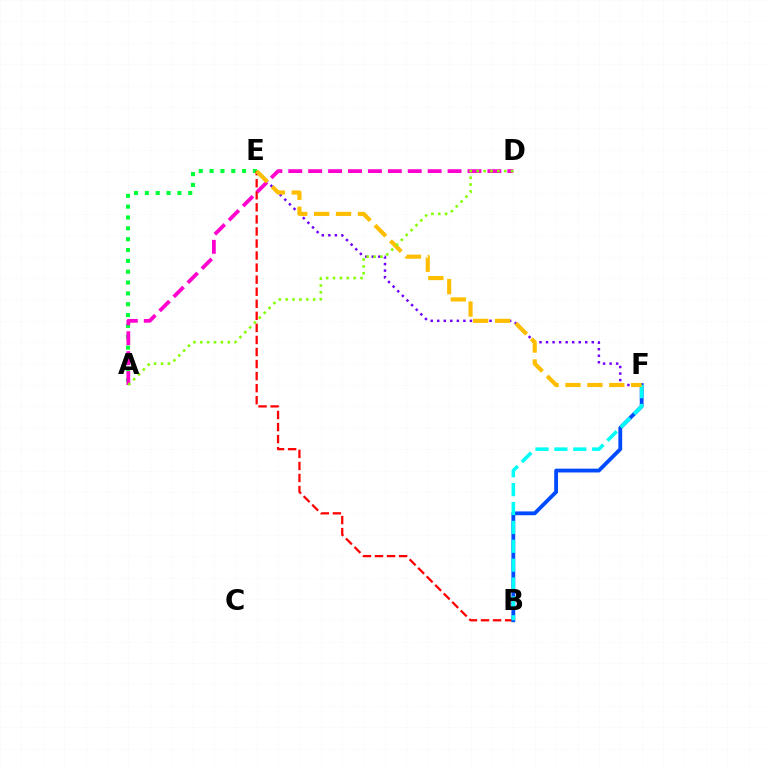{('E', 'F'): [{'color': '#7200ff', 'line_style': 'dotted', 'thickness': 1.78}, {'color': '#ffbd00', 'line_style': 'dashed', 'thickness': 2.98}], ('A', 'E'): [{'color': '#00ff39', 'line_style': 'dotted', 'thickness': 2.95}], ('B', 'E'): [{'color': '#ff0000', 'line_style': 'dashed', 'thickness': 1.64}], ('B', 'F'): [{'color': '#004bff', 'line_style': 'solid', 'thickness': 2.75}, {'color': '#00fff6', 'line_style': 'dashed', 'thickness': 2.56}], ('A', 'D'): [{'color': '#ff00cf', 'line_style': 'dashed', 'thickness': 2.71}, {'color': '#84ff00', 'line_style': 'dotted', 'thickness': 1.87}]}